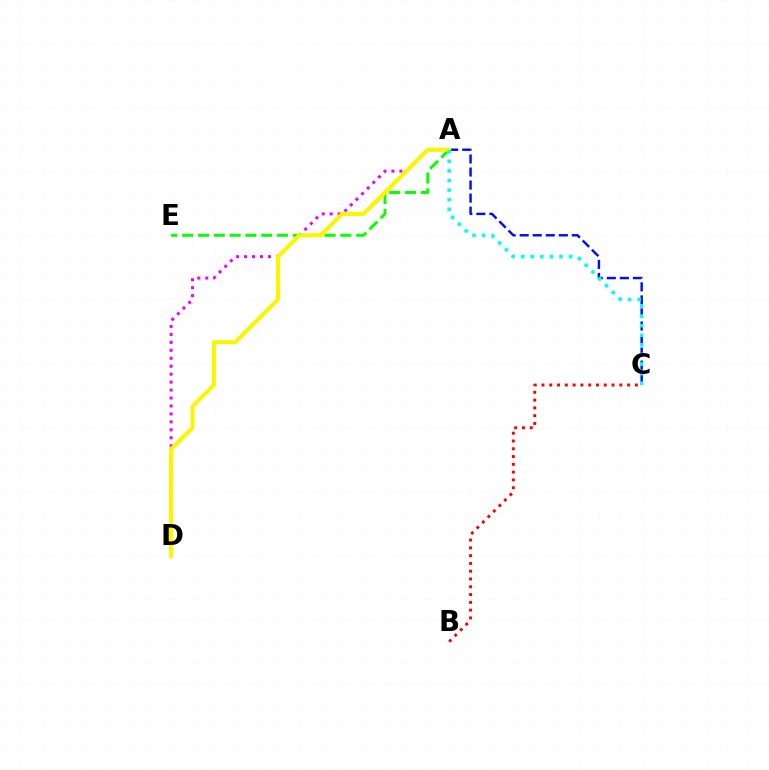{('A', 'D'): [{'color': '#ee00ff', 'line_style': 'dotted', 'thickness': 2.16}, {'color': '#fcf500', 'line_style': 'solid', 'thickness': 2.95}], ('A', 'E'): [{'color': '#08ff00', 'line_style': 'dashed', 'thickness': 2.15}], ('A', 'C'): [{'color': '#0010ff', 'line_style': 'dashed', 'thickness': 1.77}, {'color': '#00fff6', 'line_style': 'dotted', 'thickness': 2.6}], ('B', 'C'): [{'color': '#ff0000', 'line_style': 'dotted', 'thickness': 2.12}]}